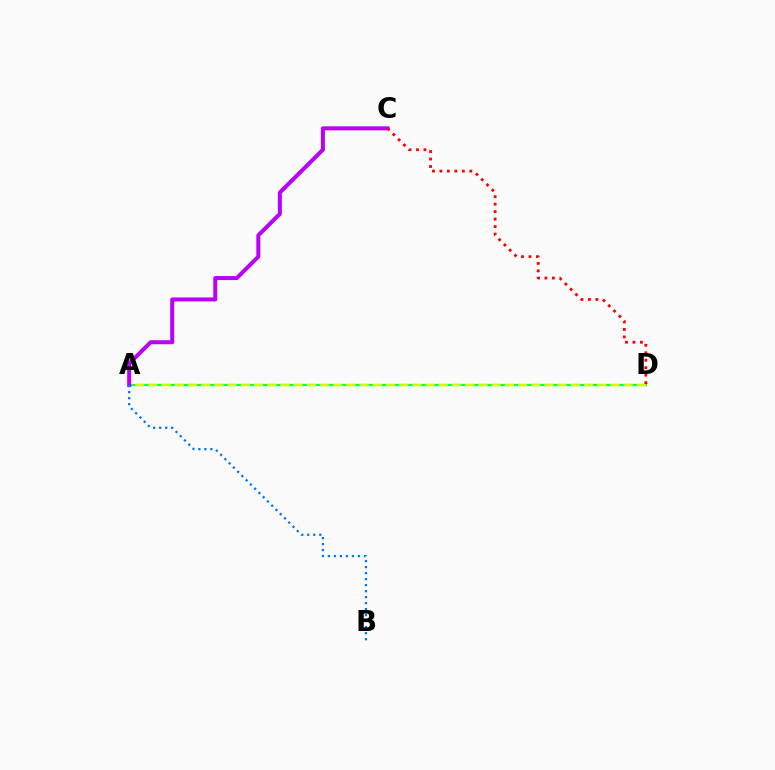{('A', 'D'): [{'color': '#00ff5c', 'line_style': 'solid', 'thickness': 1.57}, {'color': '#d1ff00', 'line_style': 'dashed', 'thickness': 1.79}], ('A', 'C'): [{'color': '#b900ff', 'line_style': 'solid', 'thickness': 2.89}], ('A', 'B'): [{'color': '#0074ff', 'line_style': 'dotted', 'thickness': 1.63}], ('C', 'D'): [{'color': '#ff0000', 'line_style': 'dotted', 'thickness': 2.03}]}